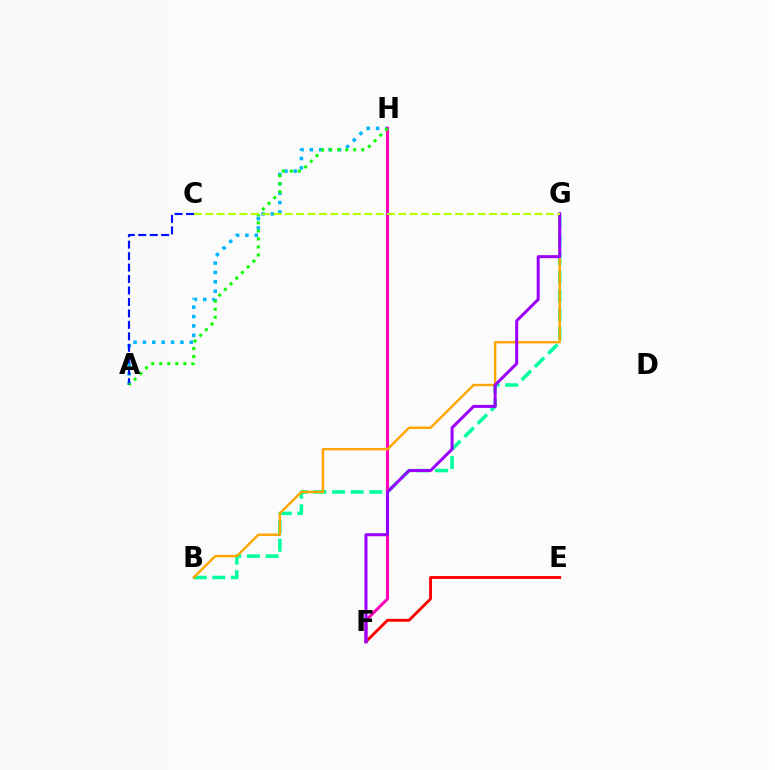{('A', 'H'): [{'color': '#00b5ff', 'line_style': 'dotted', 'thickness': 2.55}, {'color': '#08ff00', 'line_style': 'dotted', 'thickness': 2.18}], ('B', 'G'): [{'color': '#00ff9d', 'line_style': 'dashed', 'thickness': 2.53}, {'color': '#ffa500', 'line_style': 'solid', 'thickness': 1.73}], ('A', 'C'): [{'color': '#0010ff', 'line_style': 'dashed', 'thickness': 1.56}], ('E', 'F'): [{'color': '#ff0000', 'line_style': 'solid', 'thickness': 2.06}], ('F', 'H'): [{'color': '#ff00bd', 'line_style': 'solid', 'thickness': 2.21}], ('F', 'G'): [{'color': '#9b00ff', 'line_style': 'solid', 'thickness': 2.17}], ('C', 'G'): [{'color': '#b3ff00', 'line_style': 'dashed', 'thickness': 1.54}]}